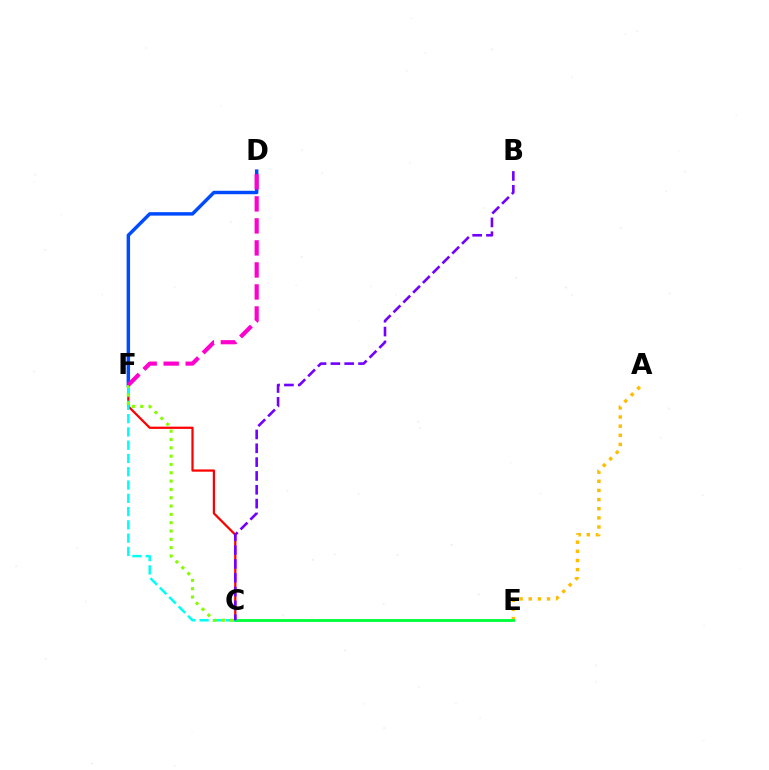{('D', 'F'): [{'color': '#004bff', 'line_style': 'solid', 'thickness': 2.48}, {'color': '#ff00cf', 'line_style': 'dashed', 'thickness': 2.99}], ('C', 'F'): [{'color': '#ff0000', 'line_style': 'solid', 'thickness': 1.61}, {'color': '#00fff6', 'line_style': 'dashed', 'thickness': 1.8}, {'color': '#84ff00', 'line_style': 'dotted', 'thickness': 2.26}], ('A', 'E'): [{'color': '#ffbd00', 'line_style': 'dotted', 'thickness': 2.48}], ('C', 'E'): [{'color': '#00ff39', 'line_style': 'solid', 'thickness': 2.05}], ('B', 'C'): [{'color': '#7200ff', 'line_style': 'dashed', 'thickness': 1.88}]}